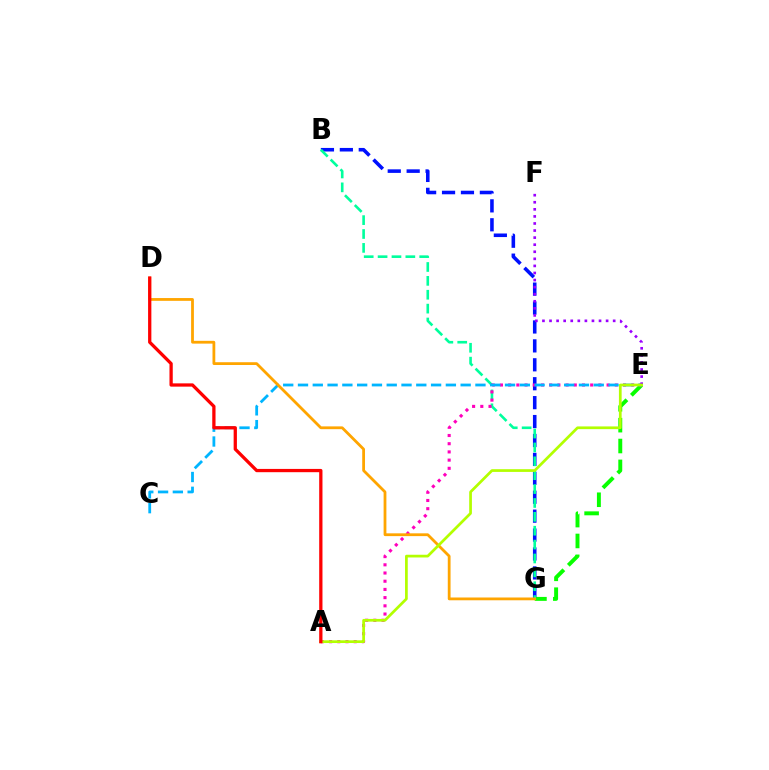{('B', 'G'): [{'color': '#0010ff', 'line_style': 'dashed', 'thickness': 2.57}, {'color': '#00ff9d', 'line_style': 'dashed', 'thickness': 1.89}], ('E', 'G'): [{'color': '#08ff00', 'line_style': 'dashed', 'thickness': 2.83}], ('A', 'E'): [{'color': '#ff00bd', 'line_style': 'dotted', 'thickness': 2.23}, {'color': '#b3ff00', 'line_style': 'solid', 'thickness': 1.96}], ('C', 'E'): [{'color': '#00b5ff', 'line_style': 'dashed', 'thickness': 2.01}], ('E', 'F'): [{'color': '#9b00ff', 'line_style': 'dotted', 'thickness': 1.92}], ('D', 'G'): [{'color': '#ffa500', 'line_style': 'solid', 'thickness': 2.01}], ('A', 'D'): [{'color': '#ff0000', 'line_style': 'solid', 'thickness': 2.36}]}